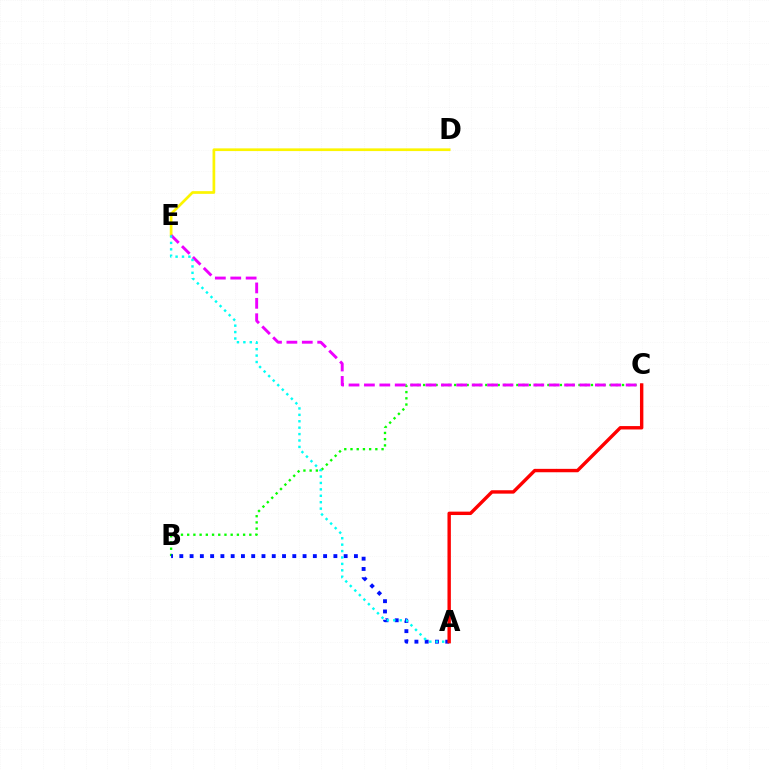{('D', 'E'): [{'color': '#fcf500', 'line_style': 'solid', 'thickness': 1.95}], ('B', 'C'): [{'color': '#08ff00', 'line_style': 'dotted', 'thickness': 1.69}], ('A', 'B'): [{'color': '#0010ff', 'line_style': 'dotted', 'thickness': 2.79}], ('C', 'E'): [{'color': '#ee00ff', 'line_style': 'dashed', 'thickness': 2.09}], ('A', 'E'): [{'color': '#00fff6', 'line_style': 'dotted', 'thickness': 1.74}], ('A', 'C'): [{'color': '#ff0000', 'line_style': 'solid', 'thickness': 2.45}]}